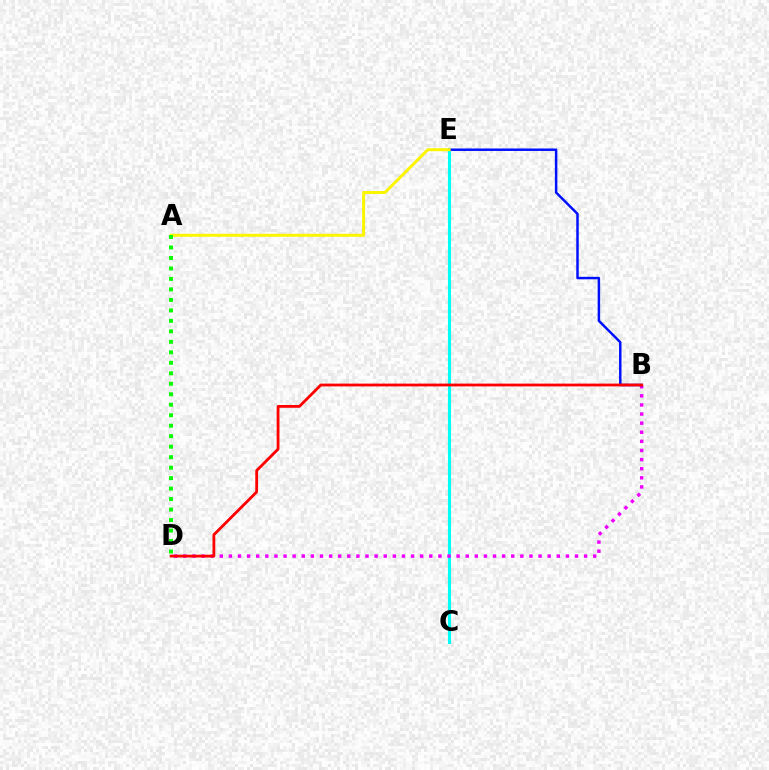{('C', 'E'): [{'color': '#00fff6', 'line_style': 'solid', 'thickness': 2.26}], ('B', 'D'): [{'color': '#ee00ff', 'line_style': 'dotted', 'thickness': 2.47}, {'color': '#ff0000', 'line_style': 'solid', 'thickness': 2.02}], ('B', 'E'): [{'color': '#0010ff', 'line_style': 'solid', 'thickness': 1.79}], ('A', 'E'): [{'color': '#fcf500', 'line_style': 'solid', 'thickness': 2.14}], ('A', 'D'): [{'color': '#08ff00', 'line_style': 'dotted', 'thickness': 2.85}]}